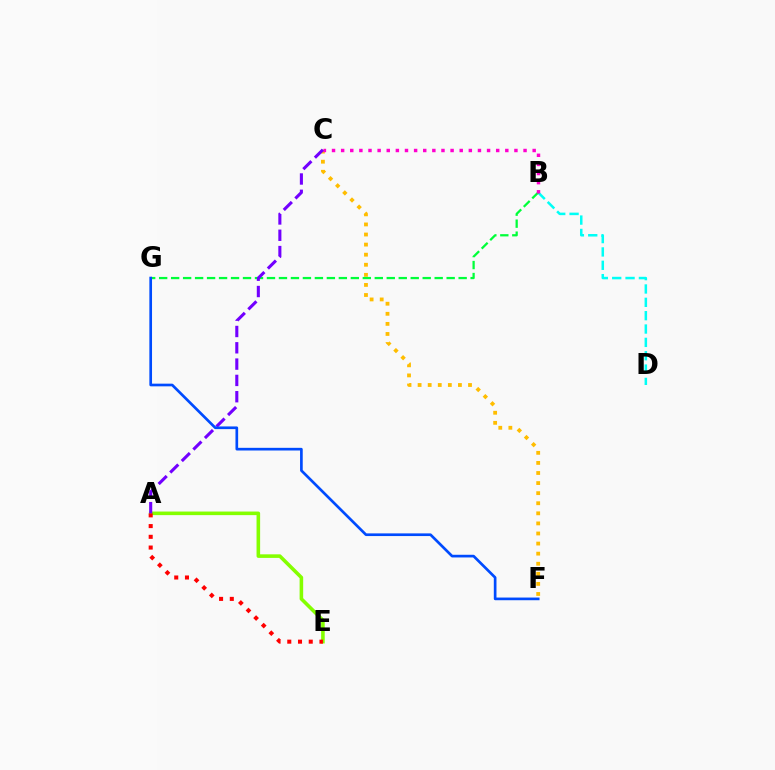{('A', 'E'): [{'color': '#84ff00', 'line_style': 'solid', 'thickness': 2.57}, {'color': '#ff0000', 'line_style': 'dotted', 'thickness': 2.92}], ('B', 'D'): [{'color': '#00fff6', 'line_style': 'dashed', 'thickness': 1.81}], ('C', 'F'): [{'color': '#ffbd00', 'line_style': 'dotted', 'thickness': 2.74}], ('B', 'G'): [{'color': '#00ff39', 'line_style': 'dashed', 'thickness': 1.63}], ('B', 'C'): [{'color': '#ff00cf', 'line_style': 'dotted', 'thickness': 2.48}], ('A', 'C'): [{'color': '#7200ff', 'line_style': 'dashed', 'thickness': 2.22}], ('F', 'G'): [{'color': '#004bff', 'line_style': 'solid', 'thickness': 1.93}]}